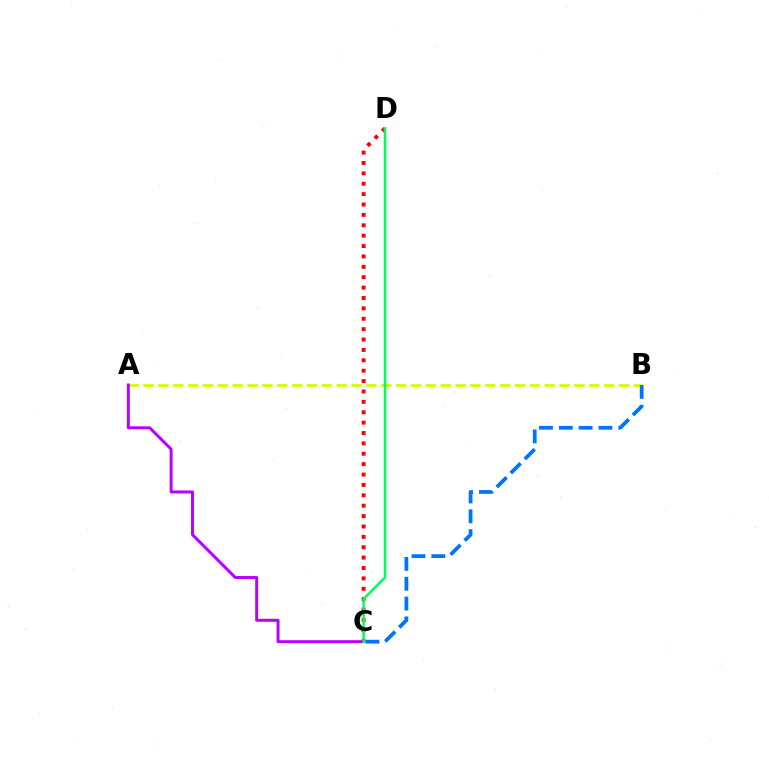{('A', 'B'): [{'color': '#d1ff00', 'line_style': 'dashed', 'thickness': 2.02}], ('A', 'C'): [{'color': '#b900ff', 'line_style': 'solid', 'thickness': 2.12}], ('C', 'D'): [{'color': '#ff0000', 'line_style': 'dotted', 'thickness': 2.82}, {'color': '#00ff5c', 'line_style': 'solid', 'thickness': 1.8}], ('B', 'C'): [{'color': '#0074ff', 'line_style': 'dashed', 'thickness': 2.7}]}